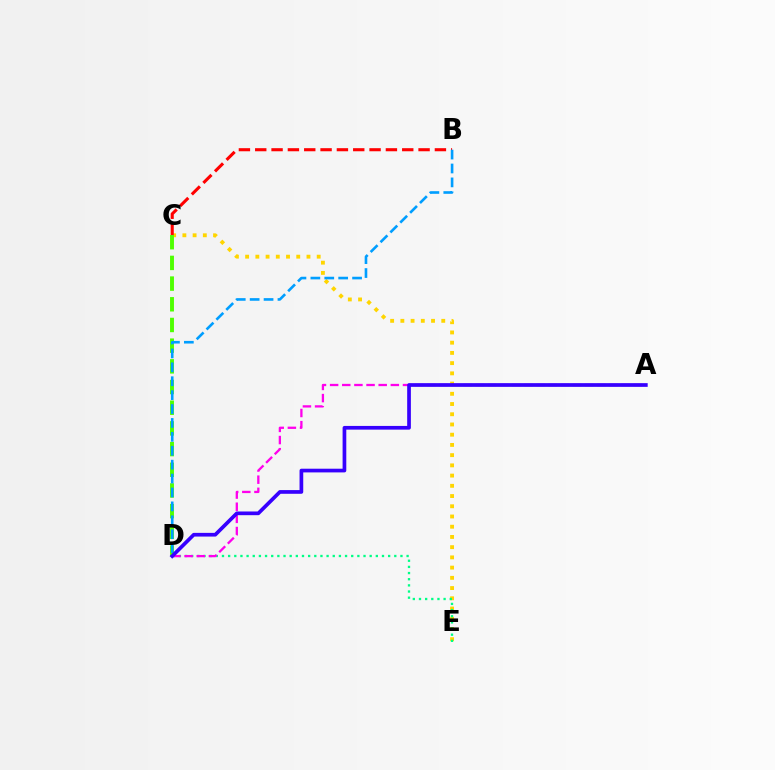{('C', 'E'): [{'color': '#ffd500', 'line_style': 'dotted', 'thickness': 2.78}], ('B', 'C'): [{'color': '#ff0000', 'line_style': 'dashed', 'thickness': 2.22}], ('D', 'E'): [{'color': '#00ff86', 'line_style': 'dotted', 'thickness': 1.67}], ('A', 'D'): [{'color': '#ff00ed', 'line_style': 'dashed', 'thickness': 1.65}, {'color': '#3700ff', 'line_style': 'solid', 'thickness': 2.66}], ('C', 'D'): [{'color': '#4fff00', 'line_style': 'dashed', 'thickness': 2.81}], ('B', 'D'): [{'color': '#009eff', 'line_style': 'dashed', 'thickness': 1.89}]}